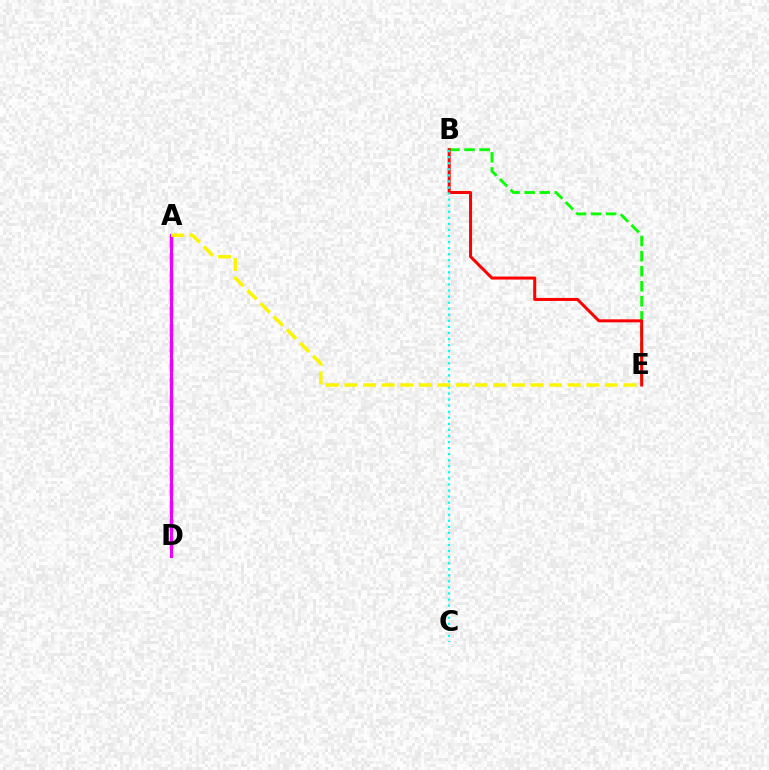{('A', 'D'): [{'color': '#0010ff', 'line_style': 'dashed', 'thickness': 2.41}, {'color': '#ee00ff', 'line_style': 'solid', 'thickness': 2.21}], ('B', 'E'): [{'color': '#08ff00', 'line_style': 'dashed', 'thickness': 2.05}, {'color': '#ff0000', 'line_style': 'solid', 'thickness': 2.16}], ('B', 'C'): [{'color': '#00fff6', 'line_style': 'dotted', 'thickness': 1.65}], ('A', 'E'): [{'color': '#fcf500', 'line_style': 'dashed', 'thickness': 2.53}]}